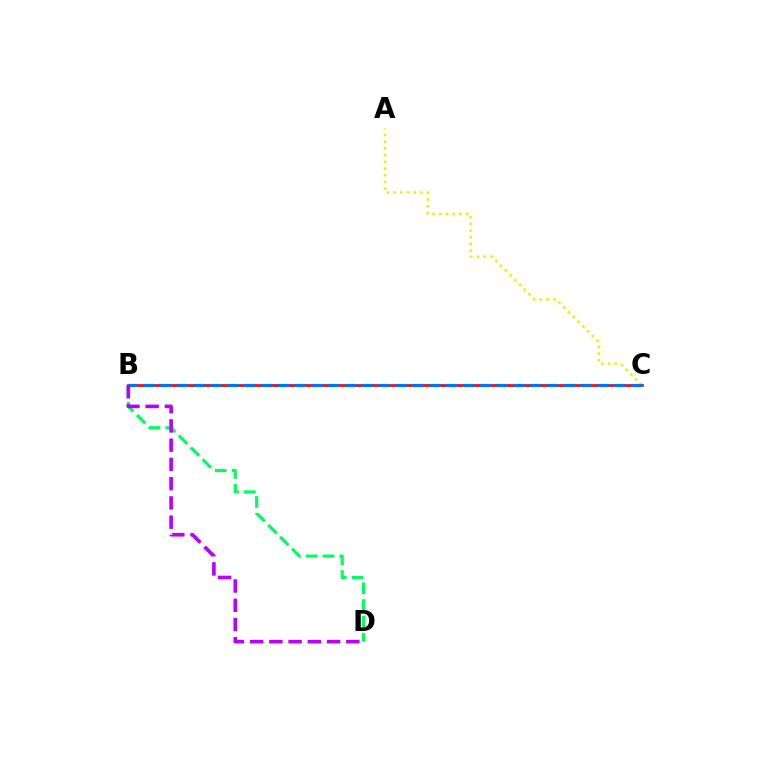{('A', 'C'): [{'color': '#d1ff00', 'line_style': 'dotted', 'thickness': 1.82}], ('B', 'D'): [{'color': '#00ff5c', 'line_style': 'dashed', 'thickness': 2.28}, {'color': '#b900ff', 'line_style': 'dashed', 'thickness': 2.61}], ('B', 'C'): [{'color': '#ff0000', 'line_style': 'solid', 'thickness': 1.93}, {'color': '#0074ff', 'line_style': 'dashed', 'thickness': 2.28}]}